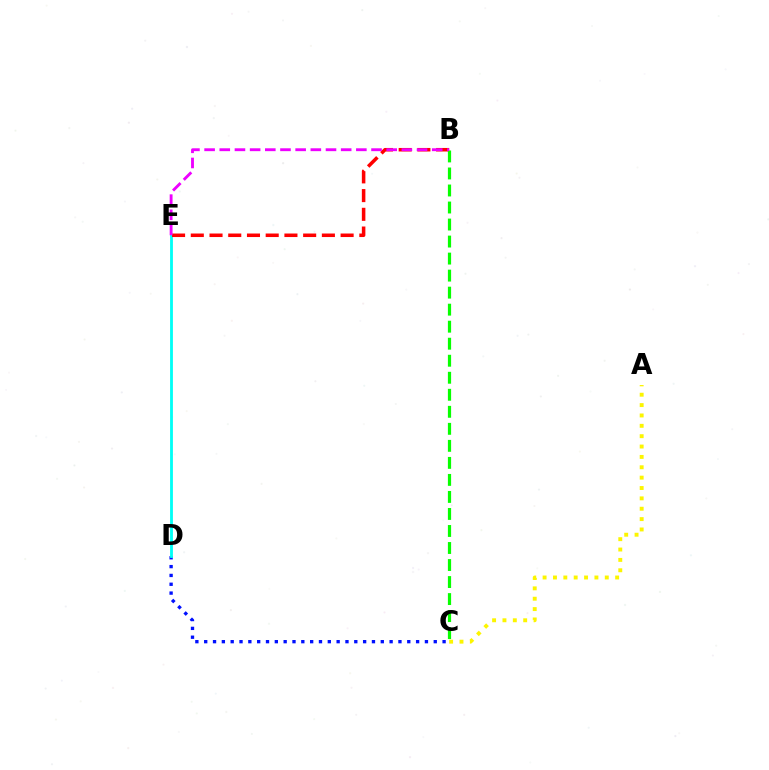{('A', 'C'): [{'color': '#fcf500', 'line_style': 'dotted', 'thickness': 2.82}], ('C', 'D'): [{'color': '#0010ff', 'line_style': 'dotted', 'thickness': 2.4}], ('D', 'E'): [{'color': '#00fff6', 'line_style': 'solid', 'thickness': 2.03}], ('B', 'E'): [{'color': '#ff0000', 'line_style': 'dashed', 'thickness': 2.54}, {'color': '#ee00ff', 'line_style': 'dashed', 'thickness': 2.06}], ('B', 'C'): [{'color': '#08ff00', 'line_style': 'dashed', 'thickness': 2.31}]}